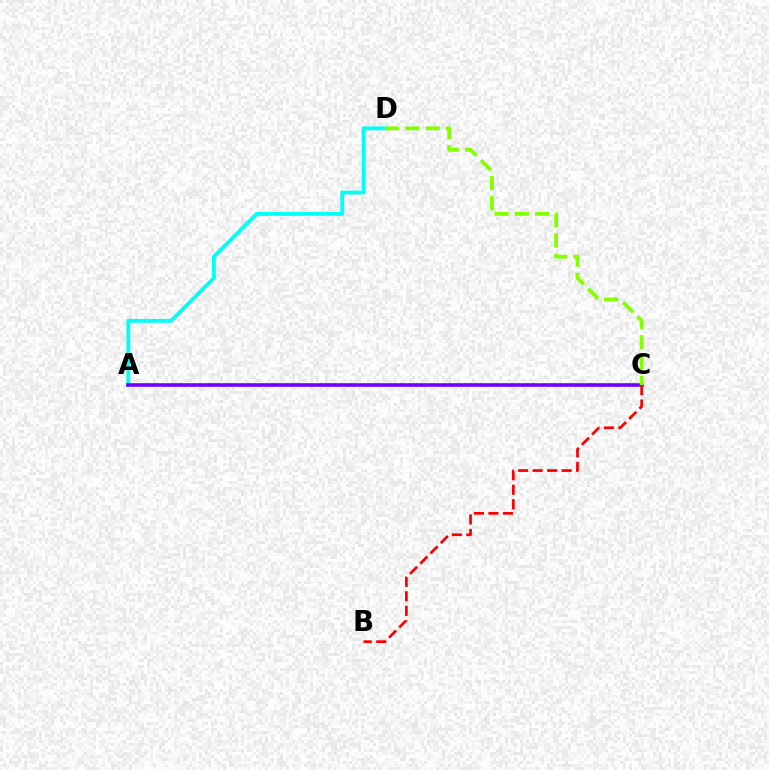{('A', 'D'): [{'color': '#00fff6', 'line_style': 'solid', 'thickness': 2.76}], ('A', 'C'): [{'color': '#7200ff', 'line_style': 'solid', 'thickness': 2.6}], ('B', 'C'): [{'color': '#ff0000', 'line_style': 'dashed', 'thickness': 1.97}], ('C', 'D'): [{'color': '#84ff00', 'line_style': 'dashed', 'thickness': 2.75}]}